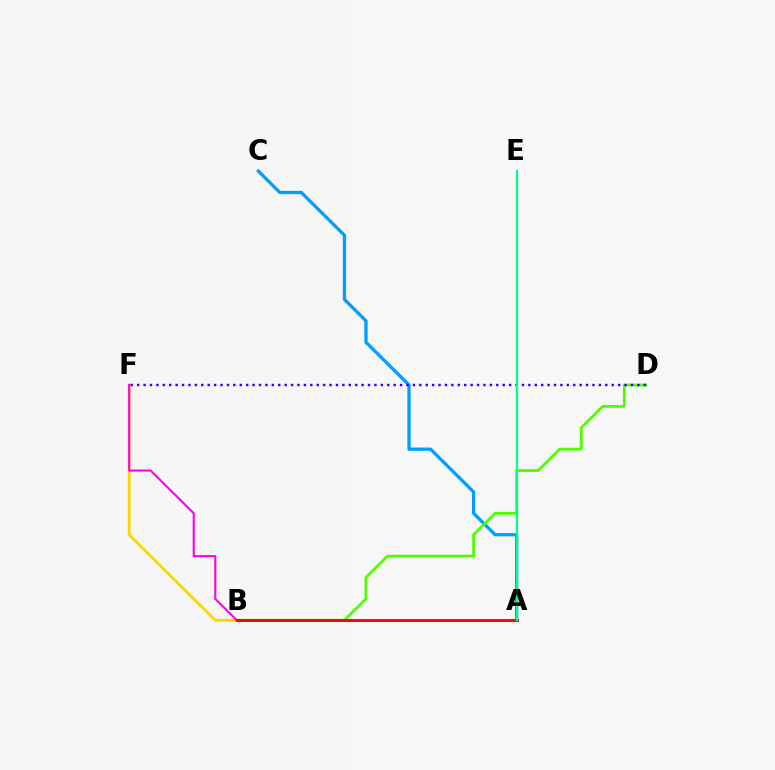{('A', 'C'): [{'color': '#009eff', 'line_style': 'solid', 'thickness': 2.36}], ('B', 'F'): [{'color': '#ffd500', 'line_style': 'solid', 'thickness': 2.02}, {'color': '#ff00ed', 'line_style': 'solid', 'thickness': 1.51}], ('B', 'D'): [{'color': '#4fff00', 'line_style': 'solid', 'thickness': 2.02}], ('D', 'F'): [{'color': '#3700ff', 'line_style': 'dotted', 'thickness': 1.74}], ('A', 'B'): [{'color': '#ff0000', 'line_style': 'solid', 'thickness': 2.11}], ('A', 'E'): [{'color': '#00ff86', 'line_style': 'solid', 'thickness': 1.56}]}